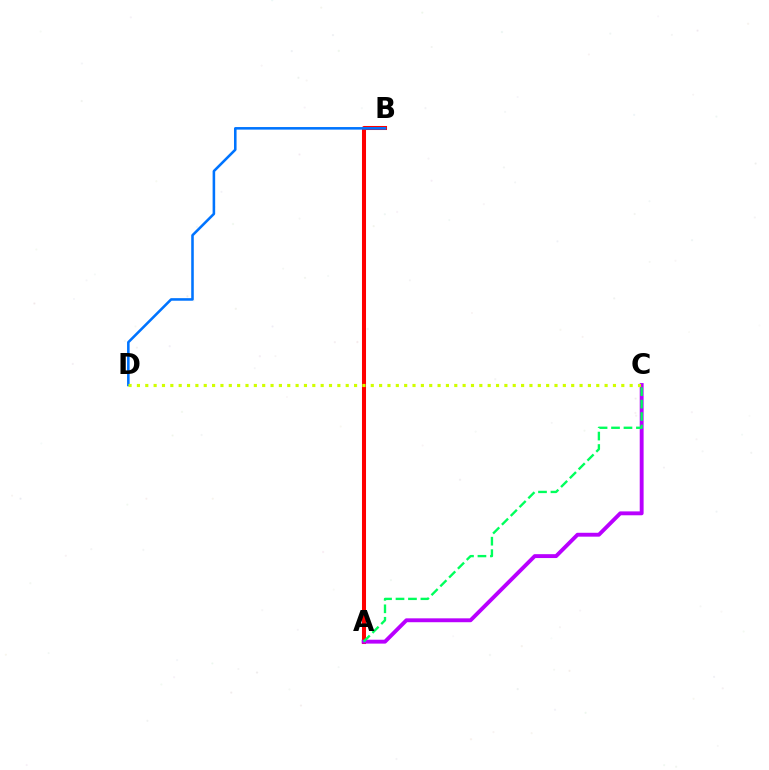{('A', 'B'): [{'color': '#ff0000', 'line_style': 'solid', 'thickness': 2.91}], ('A', 'C'): [{'color': '#b900ff', 'line_style': 'solid', 'thickness': 2.8}, {'color': '#00ff5c', 'line_style': 'dashed', 'thickness': 1.69}], ('B', 'D'): [{'color': '#0074ff', 'line_style': 'solid', 'thickness': 1.85}], ('C', 'D'): [{'color': '#d1ff00', 'line_style': 'dotted', 'thickness': 2.27}]}